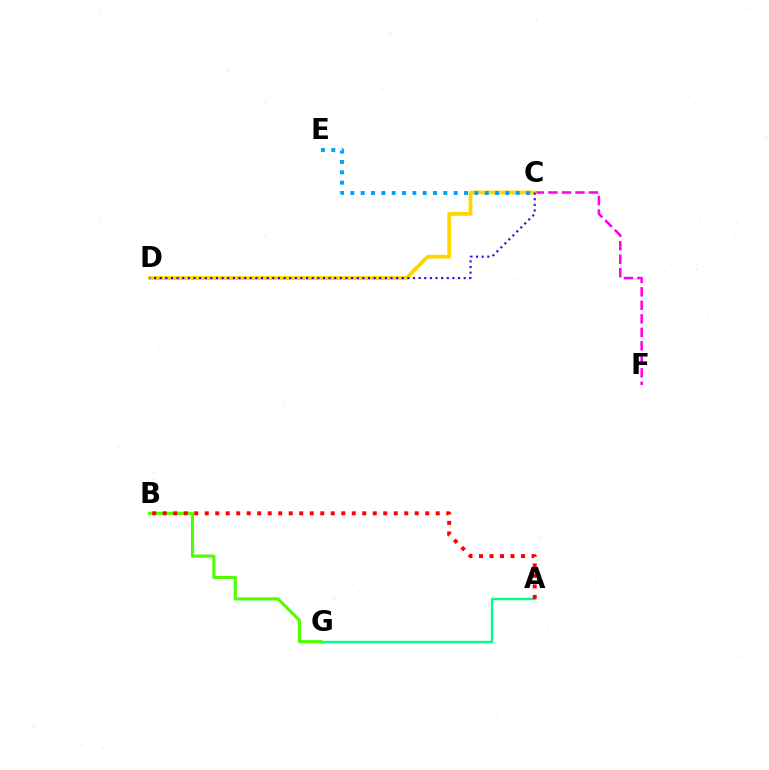{('C', 'F'): [{'color': '#ff00ed', 'line_style': 'dashed', 'thickness': 1.83}], ('C', 'D'): [{'color': '#ffd500', 'line_style': 'solid', 'thickness': 2.73}, {'color': '#3700ff', 'line_style': 'dotted', 'thickness': 1.53}], ('A', 'G'): [{'color': '#00ff86', 'line_style': 'solid', 'thickness': 1.71}], ('B', 'G'): [{'color': '#4fff00', 'line_style': 'solid', 'thickness': 2.26}], ('C', 'E'): [{'color': '#009eff', 'line_style': 'dotted', 'thickness': 2.81}], ('A', 'B'): [{'color': '#ff0000', 'line_style': 'dotted', 'thickness': 2.85}]}